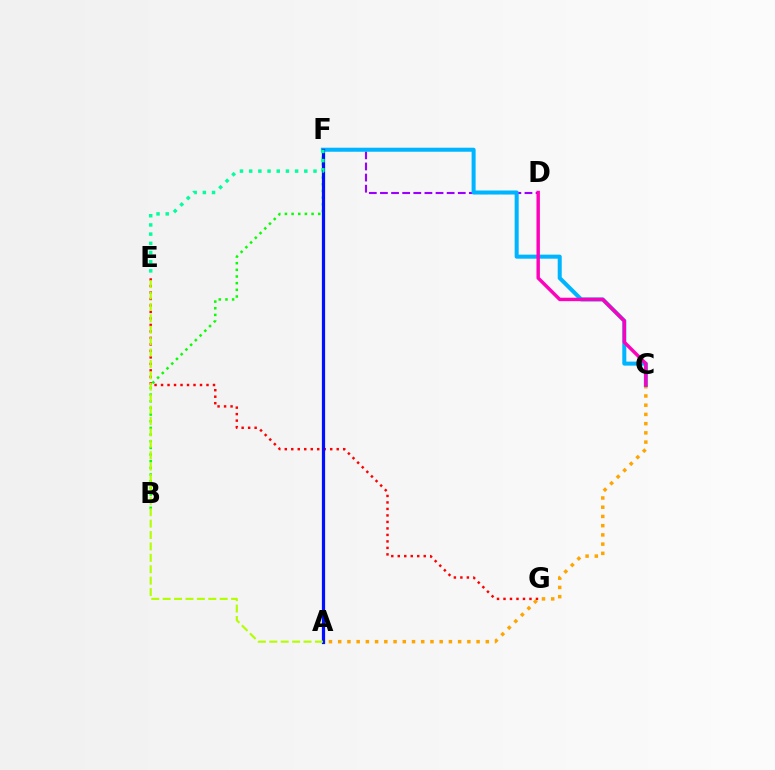{('D', 'F'): [{'color': '#9b00ff', 'line_style': 'dashed', 'thickness': 1.51}], ('B', 'F'): [{'color': '#08ff00', 'line_style': 'dotted', 'thickness': 1.81}], ('E', 'G'): [{'color': '#ff0000', 'line_style': 'dotted', 'thickness': 1.76}], ('A', 'C'): [{'color': '#ffa500', 'line_style': 'dotted', 'thickness': 2.51}], ('C', 'F'): [{'color': '#00b5ff', 'line_style': 'solid', 'thickness': 2.9}], ('C', 'D'): [{'color': '#ff00bd', 'line_style': 'solid', 'thickness': 2.47}], ('A', 'F'): [{'color': '#0010ff', 'line_style': 'solid', 'thickness': 2.32}], ('A', 'E'): [{'color': '#b3ff00', 'line_style': 'dashed', 'thickness': 1.55}], ('E', 'F'): [{'color': '#00ff9d', 'line_style': 'dotted', 'thickness': 2.5}]}